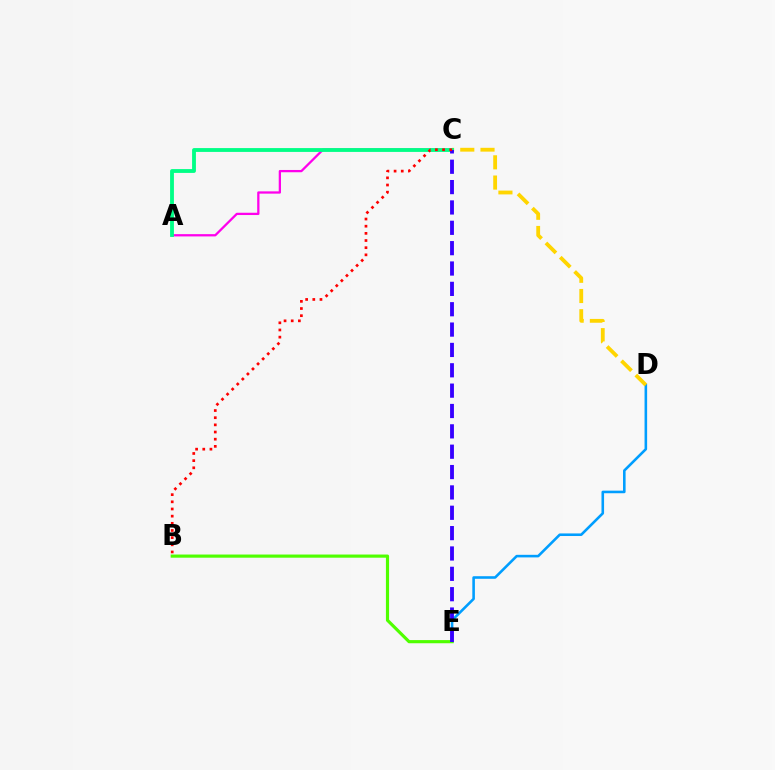{('A', 'C'): [{'color': '#ff00ed', 'line_style': 'solid', 'thickness': 1.64}, {'color': '#00ff86', 'line_style': 'solid', 'thickness': 2.76}], ('D', 'E'): [{'color': '#009eff', 'line_style': 'solid', 'thickness': 1.86}], ('C', 'D'): [{'color': '#ffd500', 'line_style': 'dashed', 'thickness': 2.75}], ('B', 'E'): [{'color': '#4fff00', 'line_style': 'solid', 'thickness': 2.27}], ('C', 'E'): [{'color': '#3700ff', 'line_style': 'dashed', 'thickness': 2.77}], ('B', 'C'): [{'color': '#ff0000', 'line_style': 'dotted', 'thickness': 1.95}]}